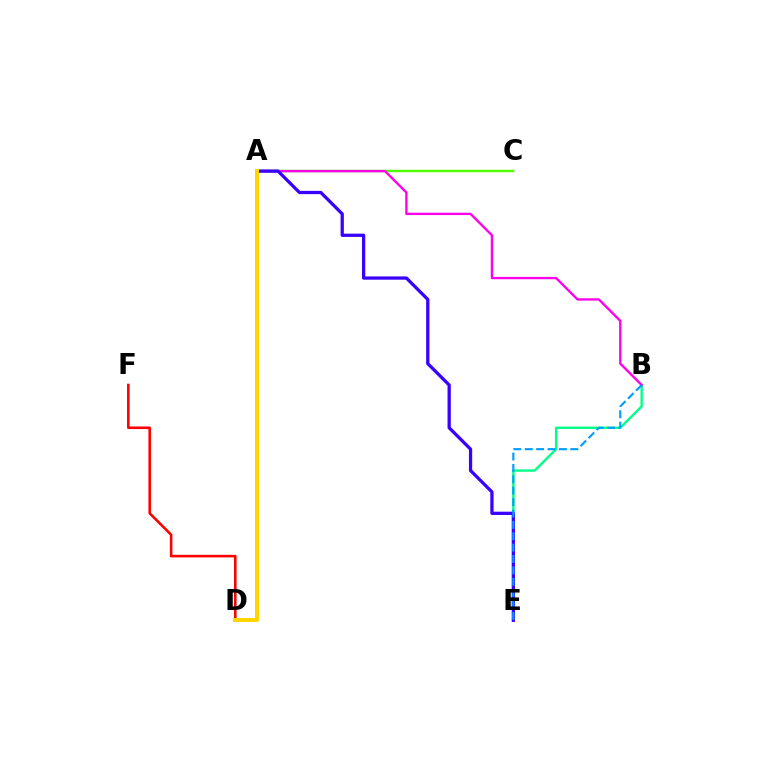{('A', 'C'): [{'color': '#4fff00', 'line_style': 'solid', 'thickness': 1.76}], ('B', 'E'): [{'color': '#00ff86', 'line_style': 'solid', 'thickness': 1.71}, {'color': '#009eff', 'line_style': 'dashed', 'thickness': 1.55}], ('D', 'F'): [{'color': '#ff0000', 'line_style': 'solid', 'thickness': 1.87}], ('A', 'B'): [{'color': '#ff00ed', 'line_style': 'solid', 'thickness': 1.69}], ('A', 'E'): [{'color': '#3700ff', 'line_style': 'solid', 'thickness': 2.35}], ('A', 'D'): [{'color': '#ffd500', 'line_style': 'solid', 'thickness': 2.9}]}